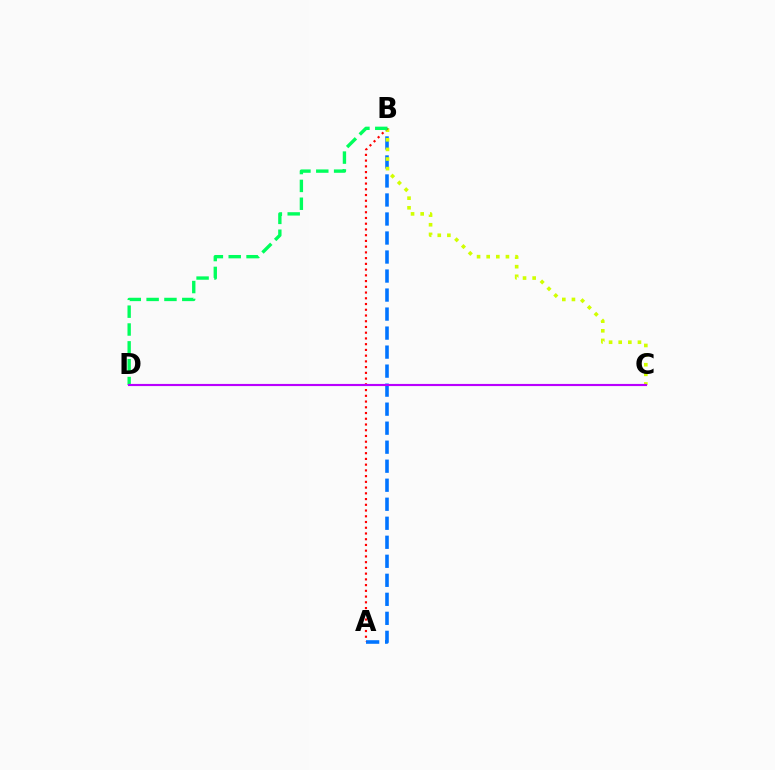{('A', 'B'): [{'color': '#0074ff', 'line_style': 'dashed', 'thickness': 2.58}, {'color': '#ff0000', 'line_style': 'dotted', 'thickness': 1.56}], ('B', 'C'): [{'color': '#d1ff00', 'line_style': 'dotted', 'thickness': 2.61}], ('B', 'D'): [{'color': '#00ff5c', 'line_style': 'dashed', 'thickness': 2.42}], ('C', 'D'): [{'color': '#b900ff', 'line_style': 'solid', 'thickness': 1.55}]}